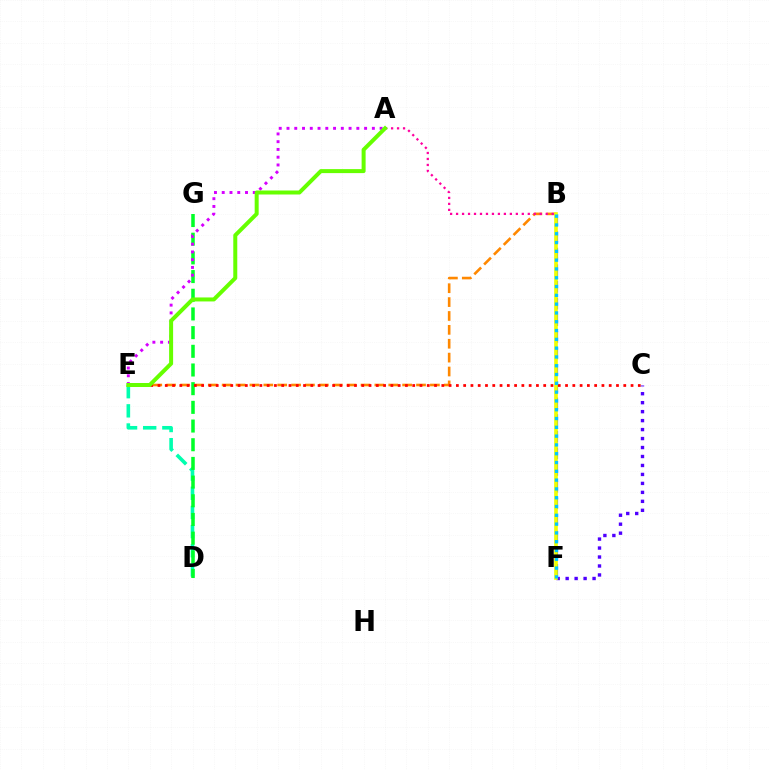{('D', 'E'): [{'color': '#00ffaf', 'line_style': 'dashed', 'thickness': 2.6}], ('B', 'E'): [{'color': '#ff8800', 'line_style': 'dashed', 'thickness': 1.89}], ('B', 'F'): [{'color': '#003fff', 'line_style': 'dashed', 'thickness': 2.26}, {'color': '#eeff00', 'line_style': 'solid', 'thickness': 2.63}, {'color': '#00c7ff', 'line_style': 'dotted', 'thickness': 2.39}], ('D', 'G'): [{'color': '#00ff27', 'line_style': 'dashed', 'thickness': 2.54}], ('C', 'E'): [{'color': '#ff0000', 'line_style': 'dotted', 'thickness': 1.98}], ('A', 'E'): [{'color': '#d600ff', 'line_style': 'dotted', 'thickness': 2.11}, {'color': '#66ff00', 'line_style': 'solid', 'thickness': 2.87}], ('C', 'F'): [{'color': '#4f00ff', 'line_style': 'dotted', 'thickness': 2.44}], ('A', 'B'): [{'color': '#ff00a0', 'line_style': 'dotted', 'thickness': 1.62}]}